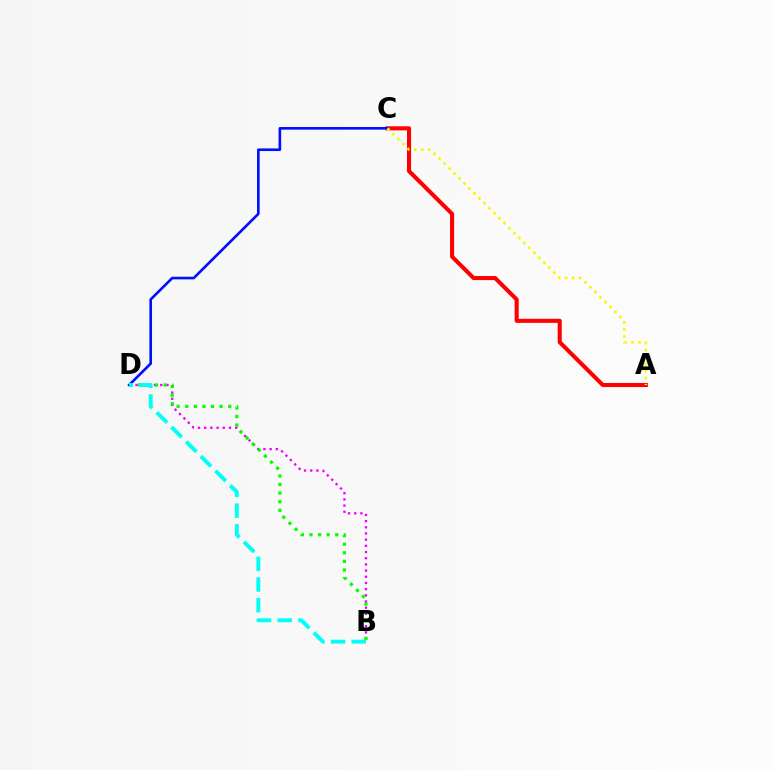{('B', 'D'): [{'color': '#ee00ff', 'line_style': 'dotted', 'thickness': 1.68}, {'color': '#08ff00', 'line_style': 'dotted', 'thickness': 2.33}, {'color': '#00fff6', 'line_style': 'dashed', 'thickness': 2.81}], ('A', 'C'): [{'color': '#ff0000', 'line_style': 'solid', 'thickness': 2.92}, {'color': '#fcf500', 'line_style': 'dotted', 'thickness': 1.91}], ('C', 'D'): [{'color': '#0010ff', 'line_style': 'solid', 'thickness': 1.89}]}